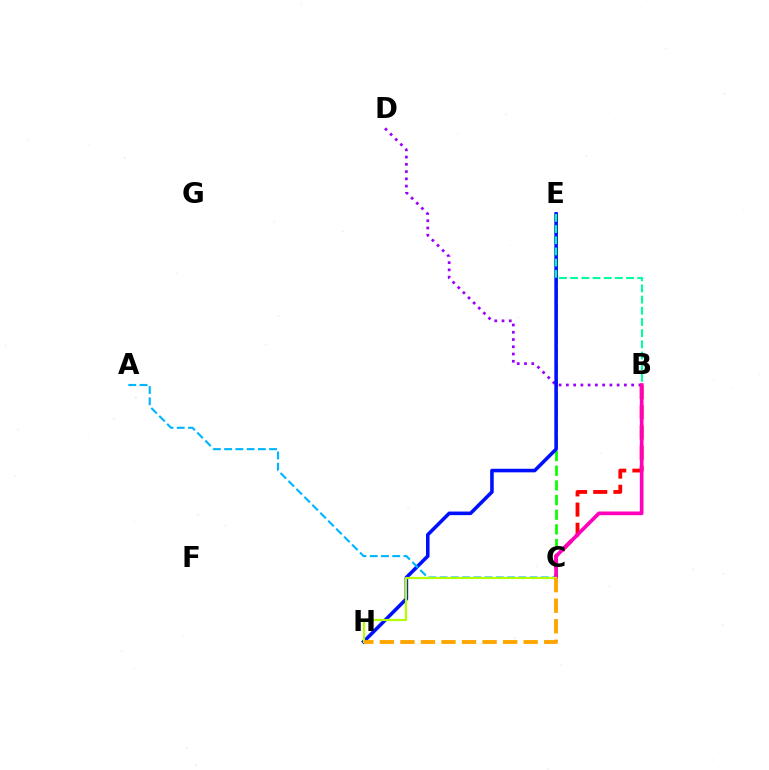{('B', 'D'): [{'color': '#9b00ff', 'line_style': 'dotted', 'thickness': 1.97}], ('C', 'E'): [{'color': '#08ff00', 'line_style': 'dashed', 'thickness': 1.99}], ('E', 'H'): [{'color': '#0010ff', 'line_style': 'solid', 'thickness': 2.57}], ('A', 'C'): [{'color': '#00b5ff', 'line_style': 'dashed', 'thickness': 1.53}], ('B', 'C'): [{'color': '#ff0000', 'line_style': 'dashed', 'thickness': 2.74}, {'color': '#ff00bd', 'line_style': 'solid', 'thickness': 2.65}], ('C', 'H'): [{'color': '#b3ff00', 'line_style': 'solid', 'thickness': 1.57}, {'color': '#ffa500', 'line_style': 'dashed', 'thickness': 2.79}], ('B', 'E'): [{'color': '#00ff9d', 'line_style': 'dashed', 'thickness': 1.52}]}